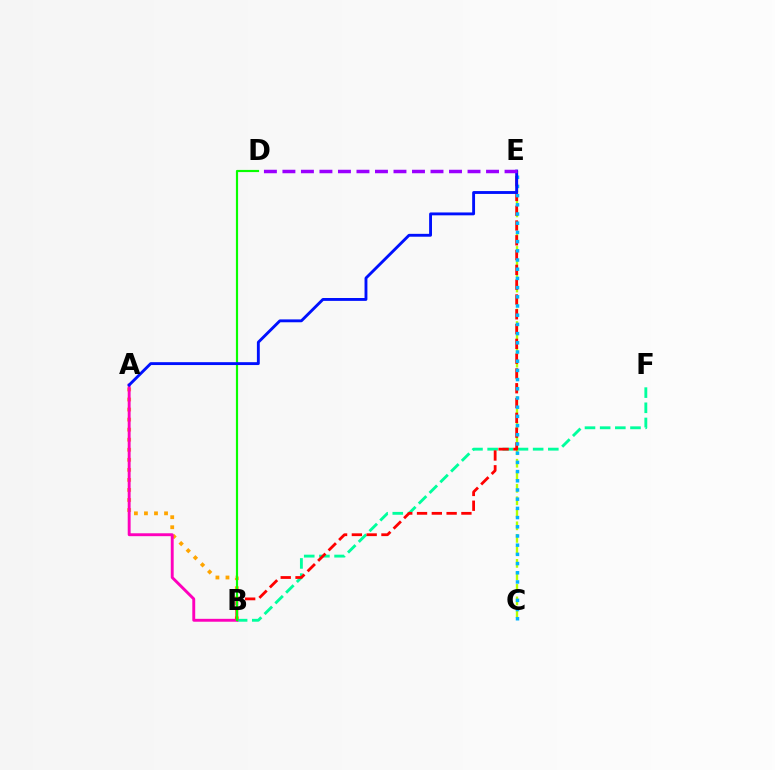{('A', 'B'): [{'color': '#ffa500', 'line_style': 'dotted', 'thickness': 2.73}, {'color': '#ff00bd', 'line_style': 'solid', 'thickness': 2.09}], ('C', 'E'): [{'color': '#b3ff00', 'line_style': 'dashed', 'thickness': 1.7}, {'color': '#00b5ff', 'line_style': 'dotted', 'thickness': 2.5}], ('B', 'F'): [{'color': '#00ff9d', 'line_style': 'dashed', 'thickness': 2.06}], ('B', 'E'): [{'color': '#ff0000', 'line_style': 'dashed', 'thickness': 2.01}], ('B', 'D'): [{'color': '#08ff00', 'line_style': 'solid', 'thickness': 1.56}], ('A', 'E'): [{'color': '#0010ff', 'line_style': 'solid', 'thickness': 2.07}], ('D', 'E'): [{'color': '#9b00ff', 'line_style': 'dashed', 'thickness': 2.51}]}